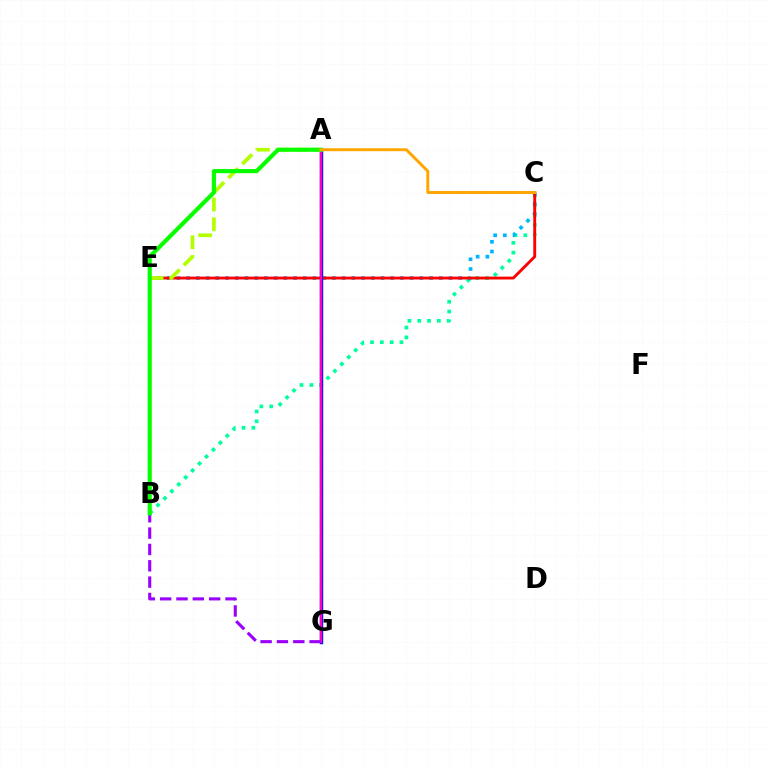{('B', 'C'): [{'color': '#00ff9d', 'line_style': 'dotted', 'thickness': 2.66}], ('C', 'E'): [{'color': '#00b5ff', 'line_style': 'dotted', 'thickness': 2.64}, {'color': '#ff0000', 'line_style': 'solid', 'thickness': 2.06}], ('A', 'G'): [{'color': '#0010ff', 'line_style': 'solid', 'thickness': 2.48}, {'color': '#ff00bd', 'line_style': 'solid', 'thickness': 1.68}], ('B', 'G'): [{'color': '#9b00ff', 'line_style': 'dashed', 'thickness': 2.22}], ('A', 'E'): [{'color': '#b3ff00', 'line_style': 'dashed', 'thickness': 2.68}], ('A', 'B'): [{'color': '#08ff00', 'line_style': 'solid', 'thickness': 2.99}], ('A', 'C'): [{'color': '#ffa500', 'line_style': 'solid', 'thickness': 2.12}]}